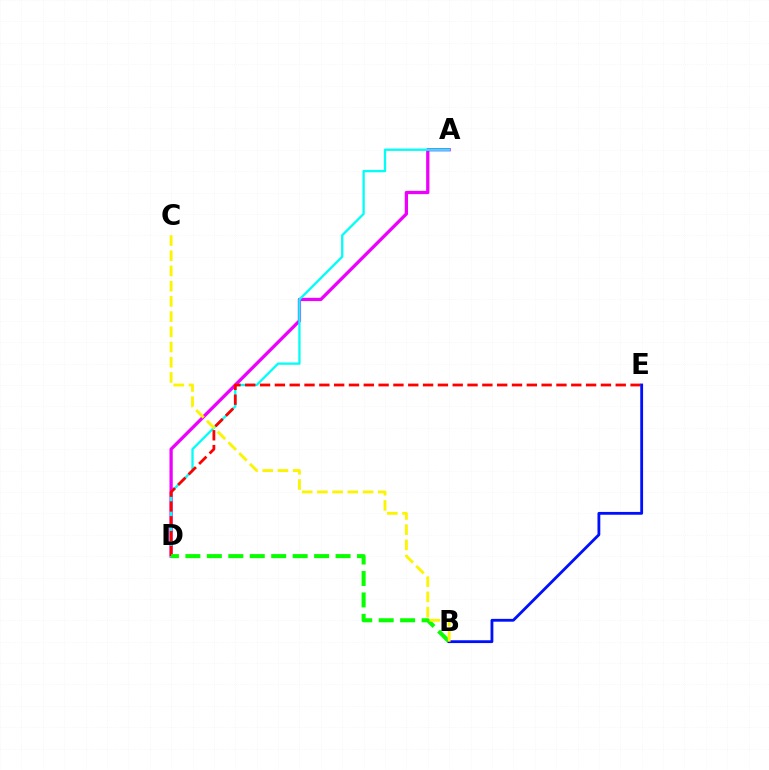{('A', 'D'): [{'color': '#ee00ff', 'line_style': 'solid', 'thickness': 2.35}, {'color': '#00fff6', 'line_style': 'solid', 'thickness': 1.66}], ('D', 'E'): [{'color': '#ff0000', 'line_style': 'dashed', 'thickness': 2.01}], ('B', 'D'): [{'color': '#08ff00', 'line_style': 'dashed', 'thickness': 2.91}], ('B', 'E'): [{'color': '#0010ff', 'line_style': 'solid', 'thickness': 2.03}], ('B', 'C'): [{'color': '#fcf500', 'line_style': 'dashed', 'thickness': 2.07}]}